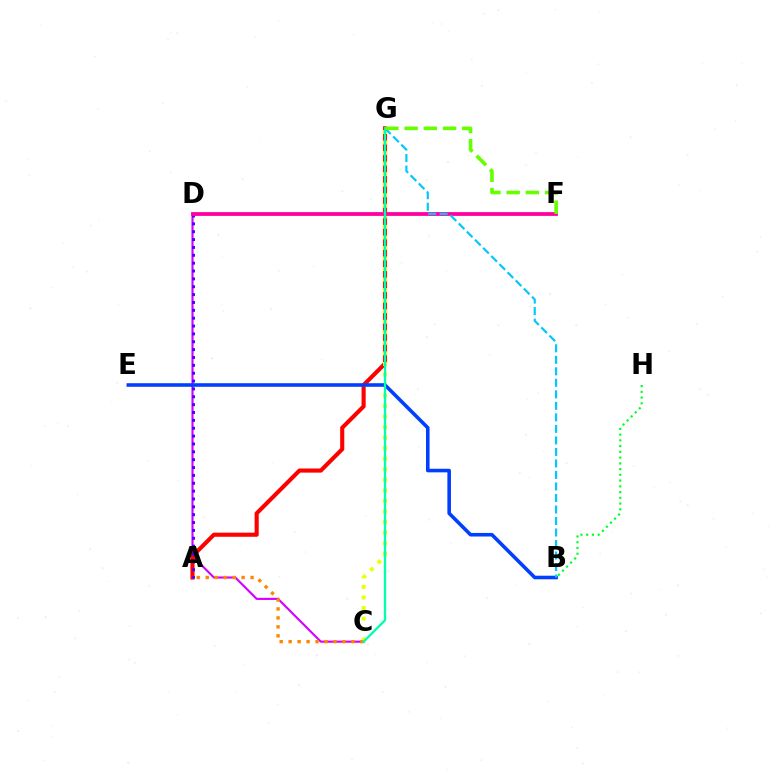{('C', 'D'): [{'color': '#d600ff', 'line_style': 'solid', 'thickness': 1.53}], ('A', 'G'): [{'color': '#ff0000', 'line_style': 'solid', 'thickness': 2.96}], ('A', 'D'): [{'color': '#4f00ff', 'line_style': 'dotted', 'thickness': 2.14}], ('B', 'H'): [{'color': '#00ff27', 'line_style': 'dotted', 'thickness': 1.56}], ('C', 'G'): [{'color': '#eeff00', 'line_style': 'dotted', 'thickness': 2.86}, {'color': '#00ffaf', 'line_style': 'solid', 'thickness': 1.67}], ('A', 'C'): [{'color': '#ff8800', 'line_style': 'dotted', 'thickness': 2.44}], ('D', 'F'): [{'color': '#ff00a0', 'line_style': 'solid', 'thickness': 2.72}], ('B', 'E'): [{'color': '#003fff', 'line_style': 'solid', 'thickness': 2.58}], ('B', 'G'): [{'color': '#00c7ff', 'line_style': 'dashed', 'thickness': 1.56}], ('F', 'G'): [{'color': '#66ff00', 'line_style': 'dashed', 'thickness': 2.61}]}